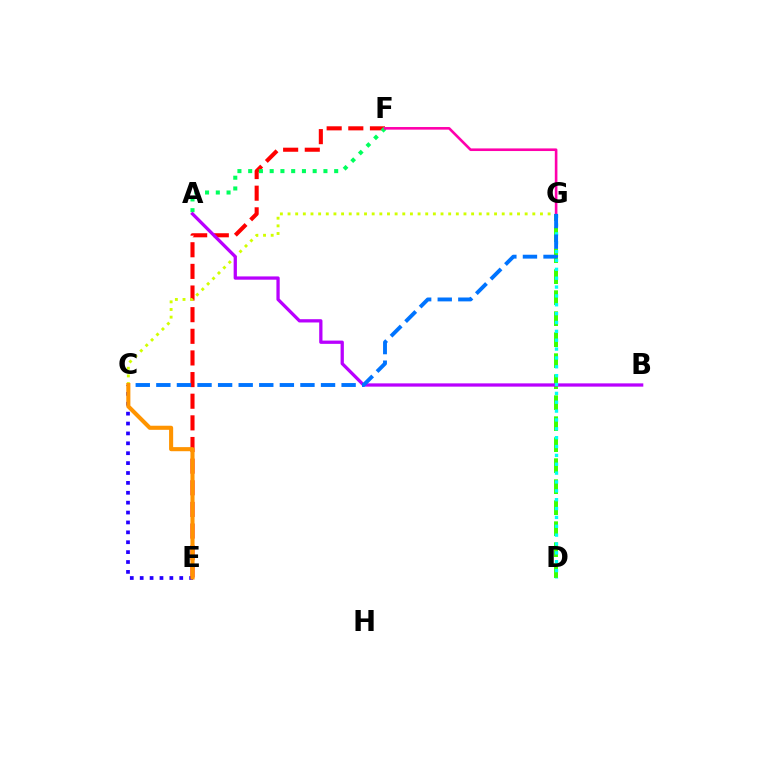{('C', 'E'): [{'color': '#2500ff', 'line_style': 'dotted', 'thickness': 2.69}, {'color': '#ff9400', 'line_style': 'solid', 'thickness': 2.95}], ('E', 'F'): [{'color': '#ff0000', 'line_style': 'dashed', 'thickness': 2.94}], ('A', 'F'): [{'color': '#00ff5c', 'line_style': 'dotted', 'thickness': 2.92}], ('D', 'G'): [{'color': '#3dff00', 'line_style': 'dashed', 'thickness': 2.85}, {'color': '#00fff6', 'line_style': 'dotted', 'thickness': 2.41}], ('C', 'G'): [{'color': '#d1ff00', 'line_style': 'dotted', 'thickness': 2.08}, {'color': '#0074ff', 'line_style': 'dashed', 'thickness': 2.8}], ('F', 'G'): [{'color': '#ff00ac', 'line_style': 'solid', 'thickness': 1.88}], ('A', 'B'): [{'color': '#b900ff', 'line_style': 'solid', 'thickness': 2.36}]}